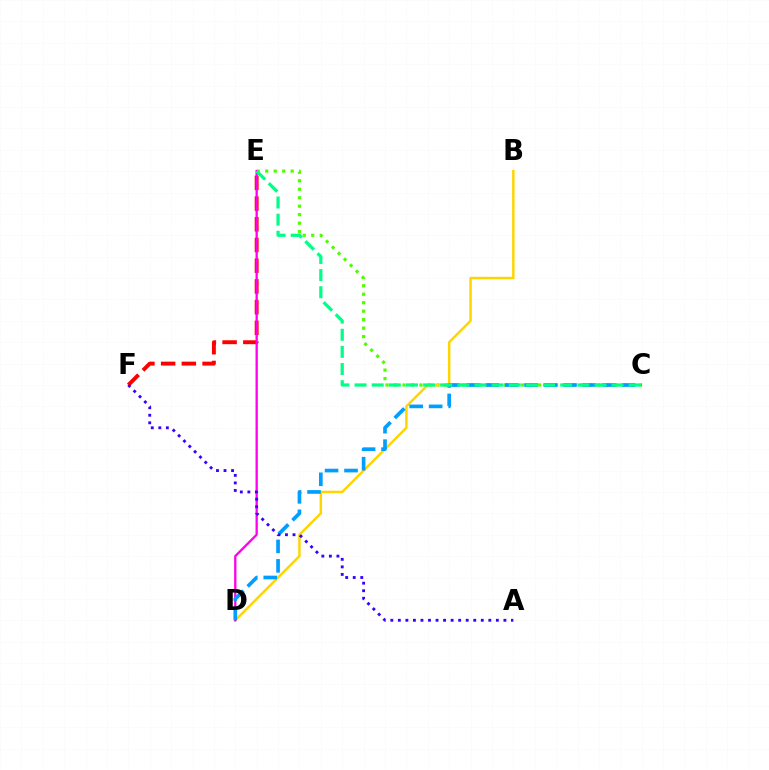{('C', 'E'): [{'color': '#4fff00', 'line_style': 'dotted', 'thickness': 2.3}, {'color': '#00ff86', 'line_style': 'dashed', 'thickness': 2.33}], ('B', 'D'): [{'color': '#ffd500', 'line_style': 'solid', 'thickness': 1.78}], ('E', 'F'): [{'color': '#ff0000', 'line_style': 'dashed', 'thickness': 2.81}], ('D', 'E'): [{'color': '#ff00ed', 'line_style': 'solid', 'thickness': 1.66}], ('C', 'D'): [{'color': '#009eff', 'line_style': 'dashed', 'thickness': 2.64}], ('A', 'F'): [{'color': '#3700ff', 'line_style': 'dotted', 'thickness': 2.05}]}